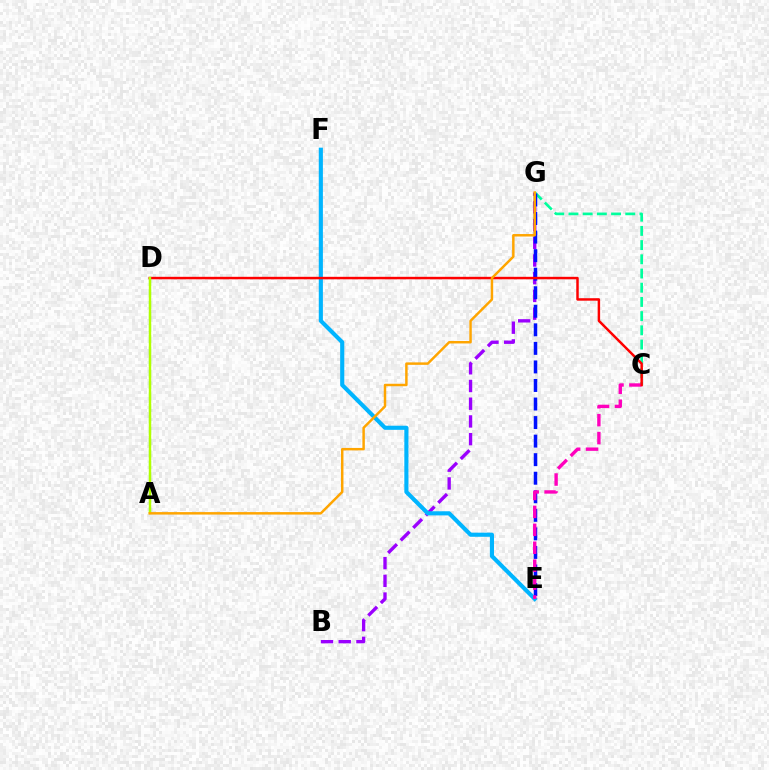{('B', 'G'): [{'color': '#9b00ff', 'line_style': 'dashed', 'thickness': 2.41}], ('C', 'G'): [{'color': '#00ff9d', 'line_style': 'dashed', 'thickness': 1.93}], ('E', 'G'): [{'color': '#0010ff', 'line_style': 'dashed', 'thickness': 2.52}], ('E', 'F'): [{'color': '#00b5ff', 'line_style': 'solid', 'thickness': 2.97}], ('A', 'D'): [{'color': '#08ff00', 'line_style': 'dashed', 'thickness': 1.55}, {'color': '#b3ff00', 'line_style': 'solid', 'thickness': 1.72}], ('C', 'E'): [{'color': '#ff00bd', 'line_style': 'dashed', 'thickness': 2.43}], ('C', 'D'): [{'color': '#ff0000', 'line_style': 'solid', 'thickness': 1.78}], ('A', 'G'): [{'color': '#ffa500', 'line_style': 'solid', 'thickness': 1.78}]}